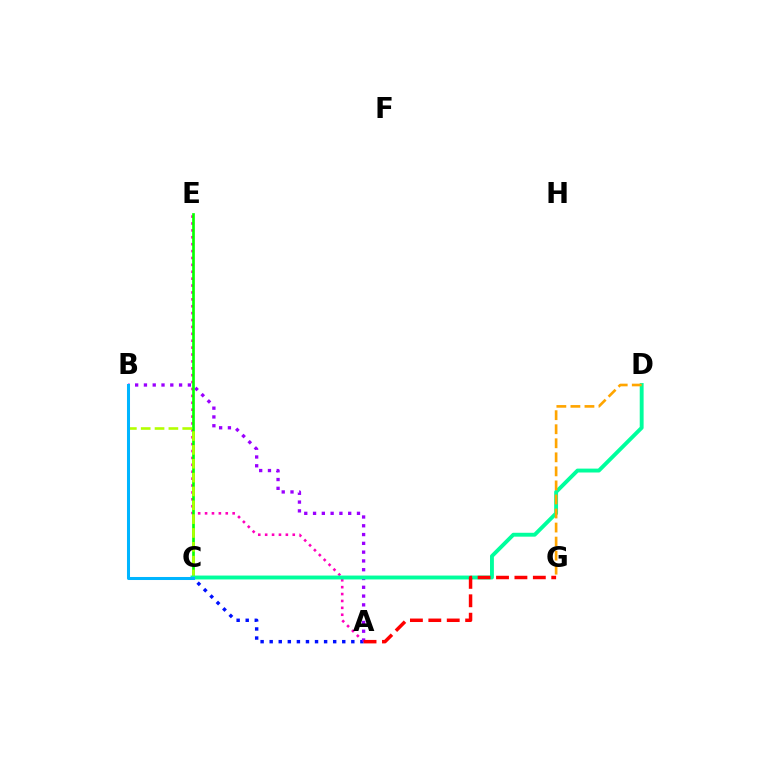{('A', 'E'): [{'color': '#ff00bd', 'line_style': 'dotted', 'thickness': 1.87}], ('A', 'C'): [{'color': '#0010ff', 'line_style': 'dotted', 'thickness': 2.46}], ('A', 'B'): [{'color': '#9b00ff', 'line_style': 'dotted', 'thickness': 2.39}], ('C', 'E'): [{'color': '#08ff00', 'line_style': 'solid', 'thickness': 1.93}], ('B', 'C'): [{'color': '#b3ff00', 'line_style': 'dashed', 'thickness': 1.88}, {'color': '#00b5ff', 'line_style': 'solid', 'thickness': 2.18}], ('C', 'D'): [{'color': '#00ff9d', 'line_style': 'solid', 'thickness': 2.8}], ('D', 'G'): [{'color': '#ffa500', 'line_style': 'dashed', 'thickness': 1.91}], ('A', 'G'): [{'color': '#ff0000', 'line_style': 'dashed', 'thickness': 2.5}]}